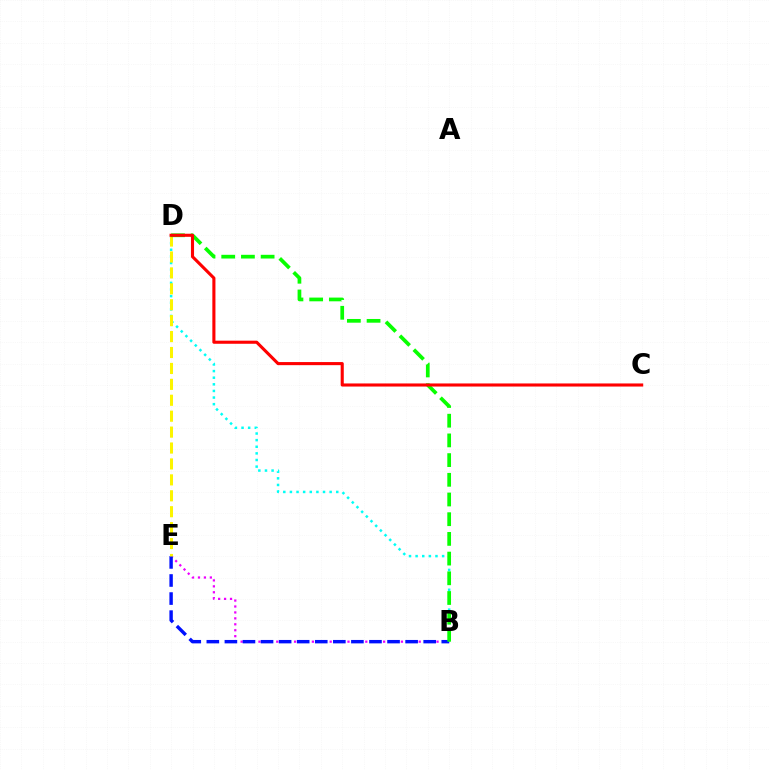{('B', 'E'): [{'color': '#ee00ff', 'line_style': 'dotted', 'thickness': 1.61}, {'color': '#0010ff', 'line_style': 'dashed', 'thickness': 2.46}], ('B', 'D'): [{'color': '#00fff6', 'line_style': 'dotted', 'thickness': 1.8}, {'color': '#08ff00', 'line_style': 'dashed', 'thickness': 2.68}], ('D', 'E'): [{'color': '#fcf500', 'line_style': 'dashed', 'thickness': 2.16}], ('C', 'D'): [{'color': '#ff0000', 'line_style': 'solid', 'thickness': 2.23}]}